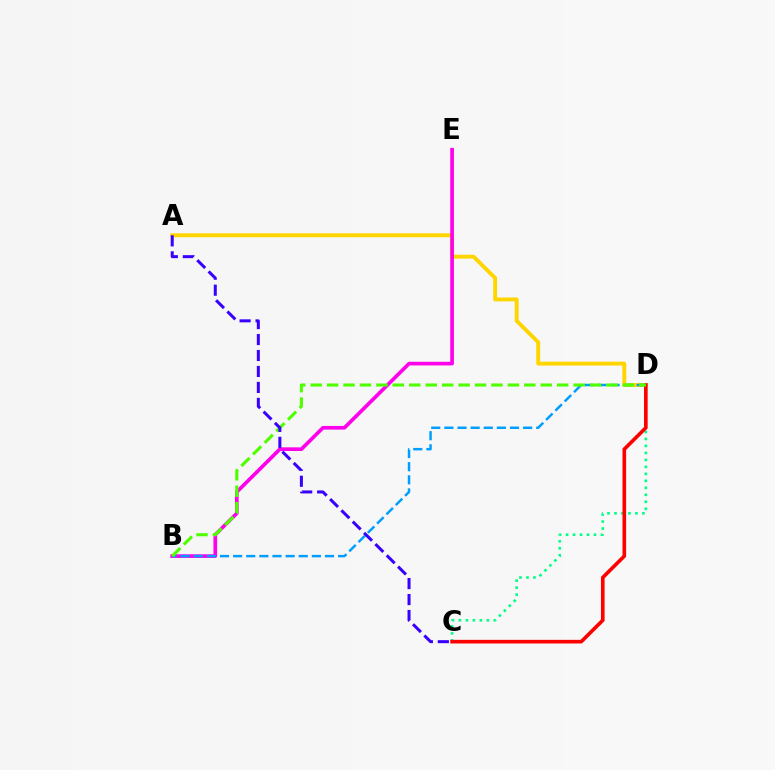{('A', 'D'): [{'color': '#ffd500', 'line_style': 'solid', 'thickness': 2.8}], ('C', 'D'): [{'color': '#00ff86', 'line_style': 'dotted', 'thickness': 1.9}, {'color': '#ff0000', 'line_style': 'solid', 'thickness': 2.62}], ('B', 'E'): [{'color': '#ff00ed', 'line_style': 'solid', 'thickness': 2.64}], ('B', 'D'): [{'color': '#009eff', 'line_style': 'dashed', 'thickness': 1.78}, {'color': '#4fff00', 'line_style': 'dashed', 'thickness': 2.23}], ('A', 'C'): [{'color': '#3700ff', 'line_style': 'dashed', 'thickness': 2.17}]}